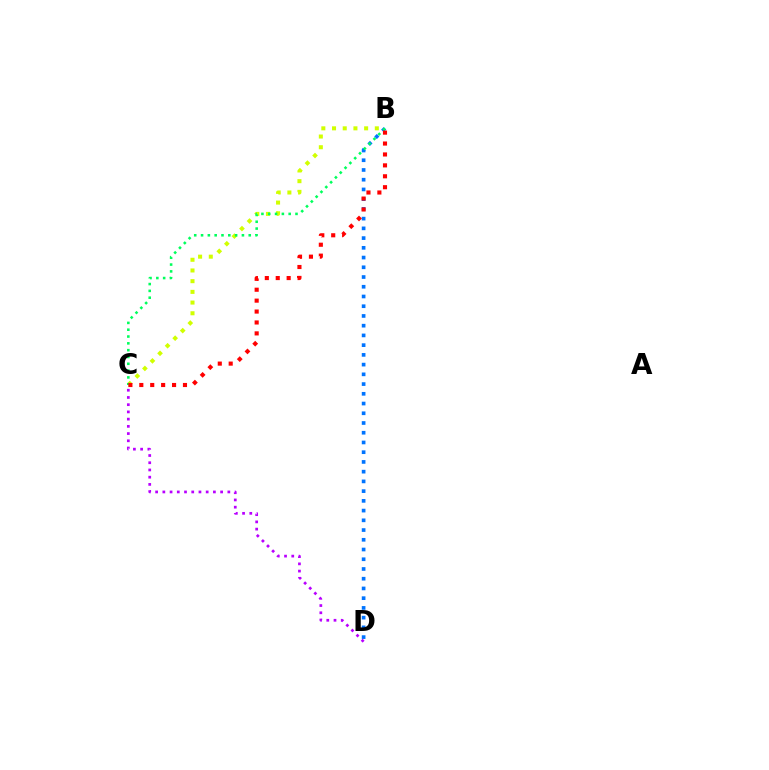{('B', 'C'): [{'color': '#d1ff00', 'line_style': 'dotted', 'thickness': 2.91}, {'color': '#00ff5c', 'line_style': 'dotted', 'thickness': 1.85}, {'color': '#ff0000', 'line_style': 'dotted', 'thickness': 2.97}], ('B', 'D'): [{'color': '#0074ff', 'line_style': 'dotted', 'thickness': 2.64}], ('C', 'D'): [{'color': '#b900ff', 'line_style': 'dotted', 'thickness': 1.96}]}